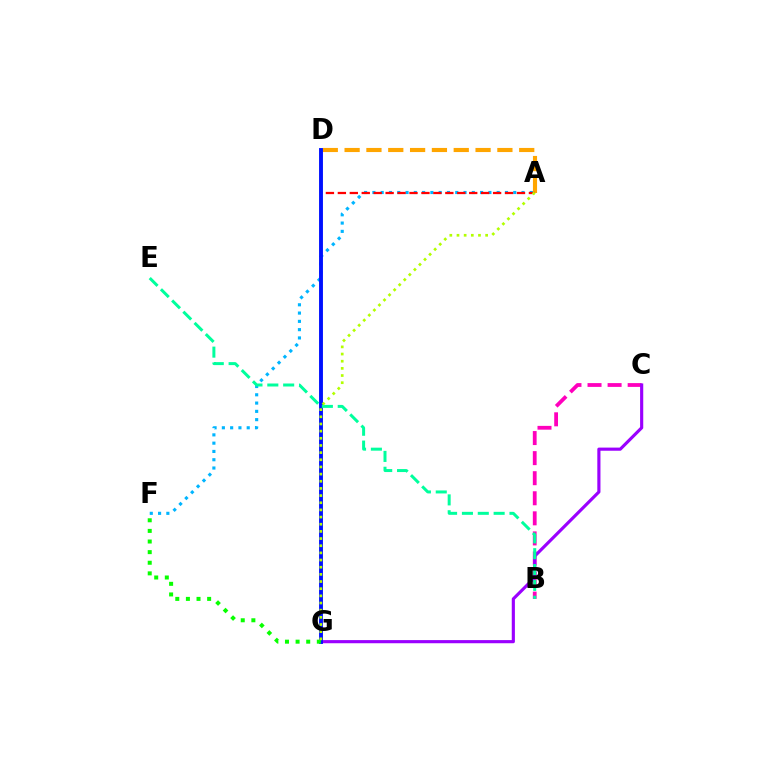{('B', 'C'): [{'color': '#ff00bd', 'line_style': 'dashed', 'thickness': 2.73}], ('A', 'D'): [{'color': '#ffa500', 'line_style': 'dashed', 'thickness': 2.97}, {'color': '#ff0000', 'line_style': 'dashed', 'thickness': 1.62}], ('C', 'G'): [{'color': '#9b00ff', 'line_style': 'solid', 'thickness': 2.26}], ('A', 'F'): [{'color': '#00b5ff', 'line_style': 'dotted', 'thickness': 2.25}], ('D', 'G'): [{'color': '#0010ff', 'line_style': 'solid', 'thickness': 2.8}], ('B', 'E'): [{'color': '#00ff9d', 'line_style': 'dashed', 'thickness': 2.15}], ('F', 'G'): [{'color': '#08ff00', 'line_style': 'dotted', 'thickness': 2.88}], ('A', 'G'): [{'color': '#b3ff00', 'line_style': 'dotted', 'thickness': 1.95}]}